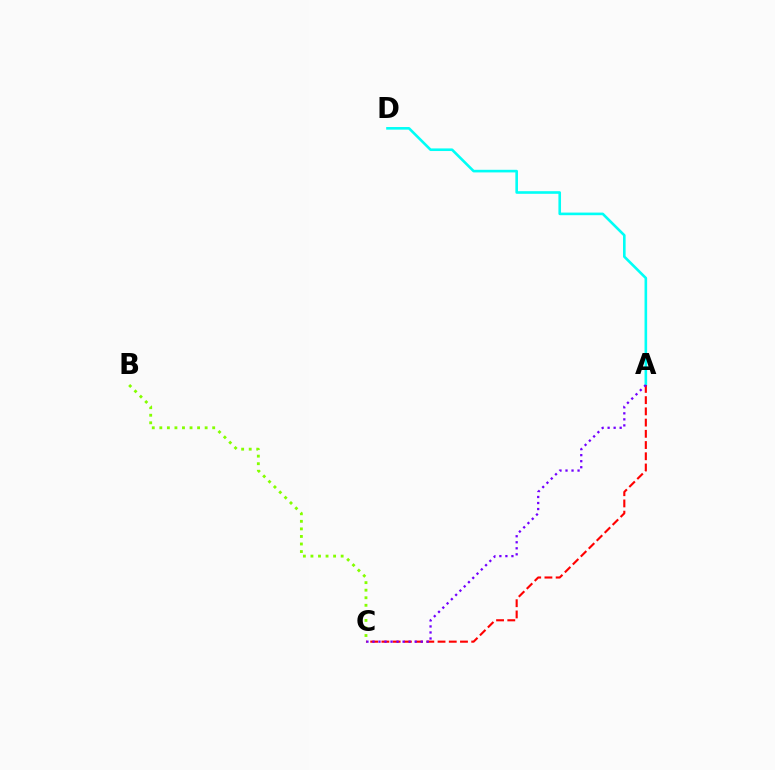{('A', 'D'): [{'color': '#00fff6', 'line_style': 'solid', 'thickness': 1.88}], ('A', 'C'): [{'color': '#ff0000', 'line_style': 'dashed', 'thickness': 1.52}, {'color': '#7200ff', 'line_style': 'dotted', 'thickness': 1.64}], ('B', 'C'): [{'color': '#84ff00', 'line_style': 'dotted', 'thickness': 2.05}]}